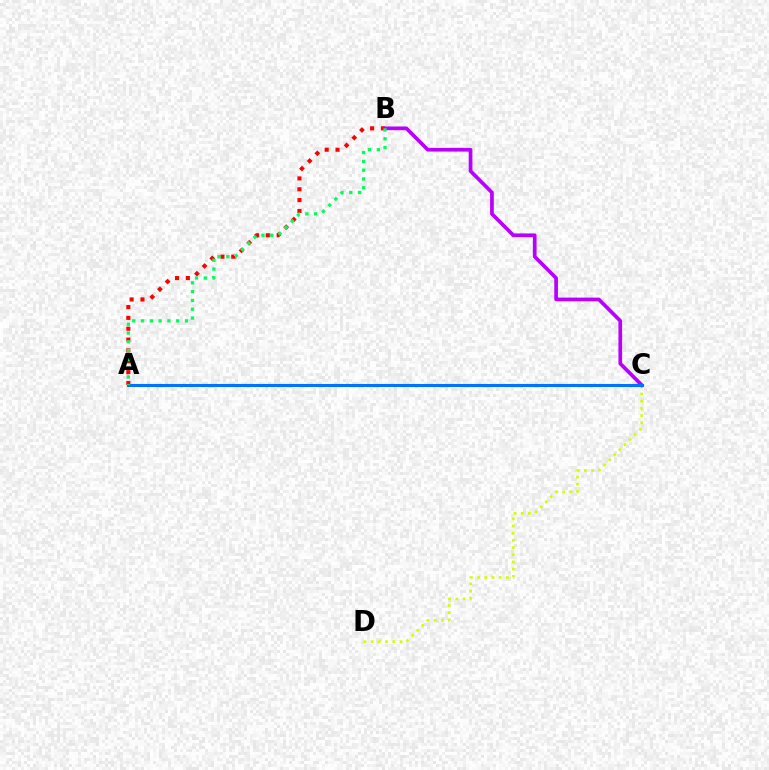{('C', 'D'): [{'color': '#d1ff00', 'line_style': 'dotted', 'thickness': 1.95}], ('A', 'B'): [{'color': '#ff0000', 'line_style': 'dotted', 'thickness': 2.95}, {'color': '#00ff5c', 'line_style': 'dotted', 'thickness': 2.39}], ('B', 'C'): [{'color': '#b900ff', 'line_style': 'solid', 'thickness': 2.66}], ('A', 'C'): [{'color': '#0074ff', 'line_style': 'solid', 'thickness': 2.22}]}